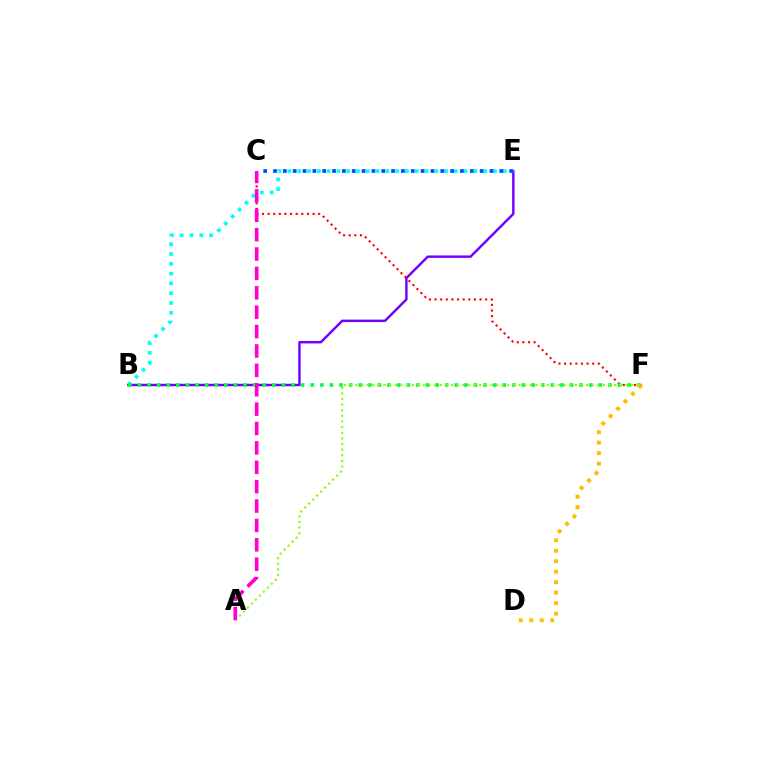{('B', 'E'): [{'color': '#7200ff', 'line_style': 'solid', 'thickness': 1.76}, {'color': '#00fff6', 'line_style': 'dotted', 'thickness': 2.66}], ('C', 'F'): [{'color': '#ff0000', 'line_style': 'dotted', 'thickness': 1.53}], ('B', 'F'): [{'color': '#00ff39', 'line_style': 'dotted', 'thickness': 2.61}], ('A', 'F'): [{'color': '#84ff00', 'line_style': 'dotted', 'thickness': 1.53}], ('D', 'F'): [{'color': '#ffbd00', 'line_style': 'dotted', 'thickness': 2.85}], ('C', 'E'): [{'color': '#004bff', 'line_style': 'dotted', 'thickness': 2.67}], ('A', 'C'): [{'color': '#ff00cf', 'line_style': 'dashed', 'thickness': 2.63}]}